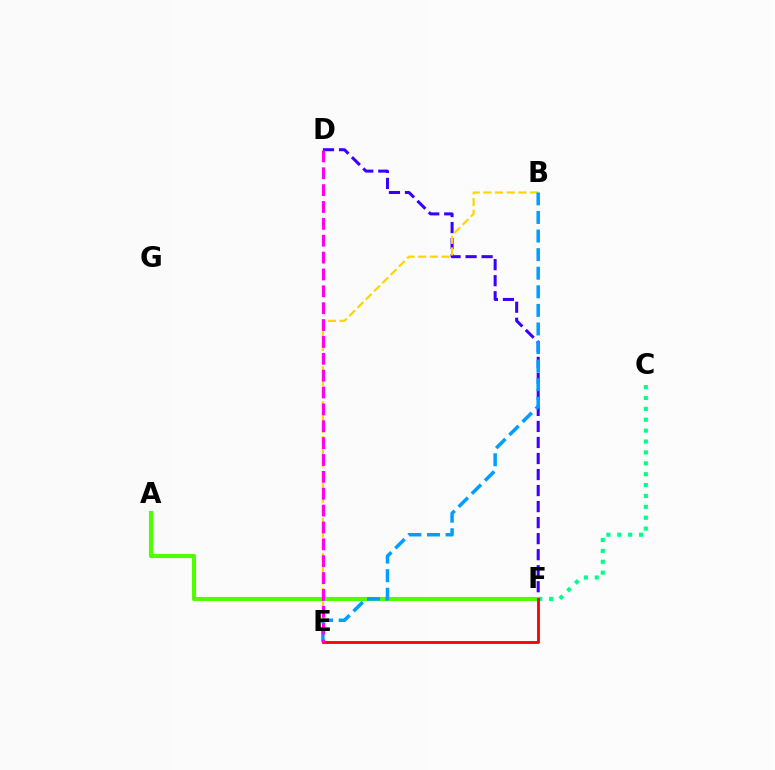{('D', 'F'): [{'color': '#3700ff', 'line_style': 'dashed', 'thickness': 2.18}], ('B', 'E'): [{'color': '#ffd500', 'line_style': 'dashed', 'thickness': 1.59}, {'color': '#009eff', 'line_style': 'dashed', 'thickness': 2.52}], ('C', 'F'): [{'color': '#00ff86', 'line_style': 'dotted', 'thickness': 2.96}], ('A', 'F'): [{'color': '#4fff00', 'line_style': 'solid', 'thickness': 2.97}], ('E', 'F'): [{'color': '#ff0000', 'line_style': 'solid', 'thickness': 2.04}], ('D', 'E'): [{'color': '#ff00ed', 'line_style': 'dashed', 'thickness': 2.29}]}